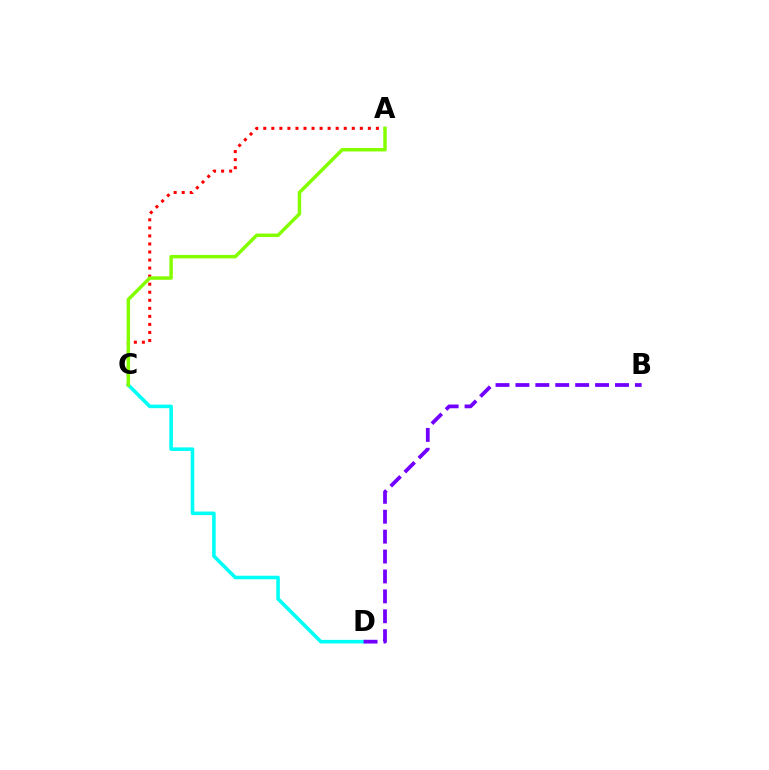{('A', 'C'): [{'color': '#ff0000', 'line_style': 'dotted', 'thickness': 2.19}, {'color': '#84ff00', 'line_style': 'solid', 'thickness': 2.49}], ('C', 'D'): [{'color': '#00fff6', 'line_style': 'solid', 'thickness': 2.57}], ('B', 'D'): [{'color': '#7200ff', 'line_style': 'dashed', 'thickness': 2.7}]}